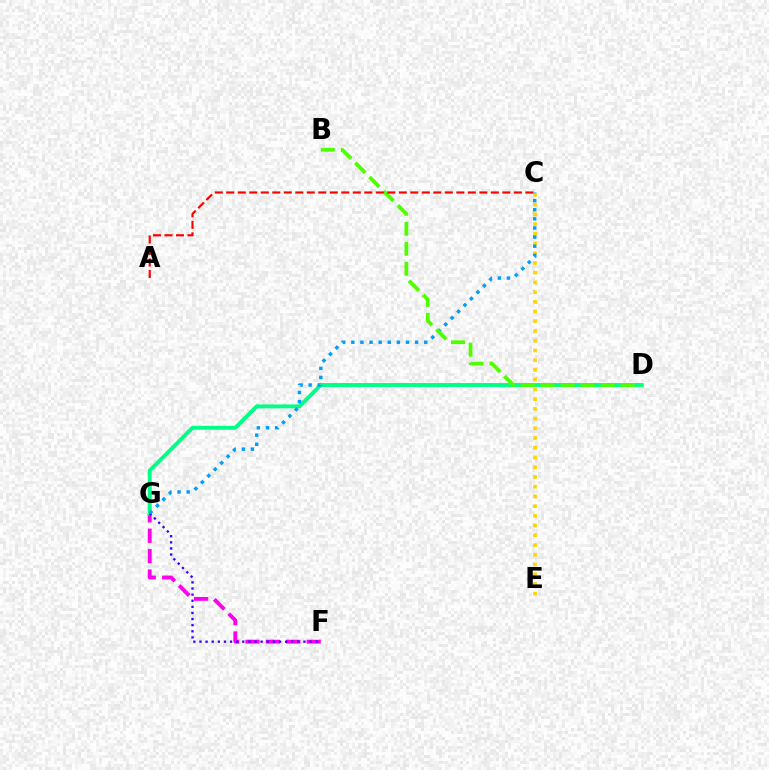{('F', 'G'): [{'color': '#ff00ed', 'line_style': 'dashed', 'thickness': 2.77}, {'color': '#3700ff', 'line_style': 'dotted', 'thickness': 1.66}], ('D', 'G'): [{'color': '#00ff86', 'line_style': 'solid', 'thickness': 2.82}], ('C', 'E'): [{'color': '#ffd500', 'line_style': 'dotted', 'thickness': 2.64}], ('C', 'G'): [{'color': '#009eff', 'line_style': 'dotted', 'thickness': 2.48}], ('B', 'D'): [{'color': '#4fff00', 'line_style': 'dashed', 'thickness': 2.72}], ('A', 'C'): [{'color': '#ff0000', 'line_style': 'dashed', 'thickness': 1.56}]}